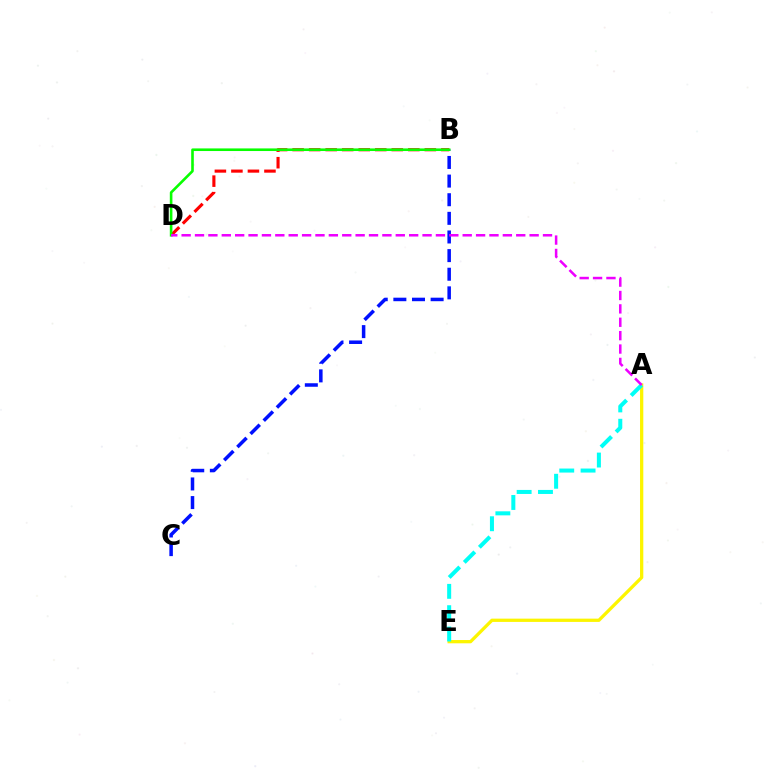{('A', 'E'): [{'color': '#fcf500', 'line_style': 'solid', 'thickness': 2.36}, {'color': '#00fff6', 'line_style': 'dashed', 'thickness': 2.9}], ('B', 'C'): [{'color': '#0010ff', 'line_style': 'dashed', 'thickness': 2.53}], ('B', 'D'): [{'color': '#ff0000', 'line_style': 'dashed', 'thickness': 2.24}, {'color': '#08ff00', 'line_style': 'solid', 'thickness': 1.88}], ('A', 'D'): [{'color': '#ee00ff', 'line_style': 'dashed', 'thickness': 1.82}]}